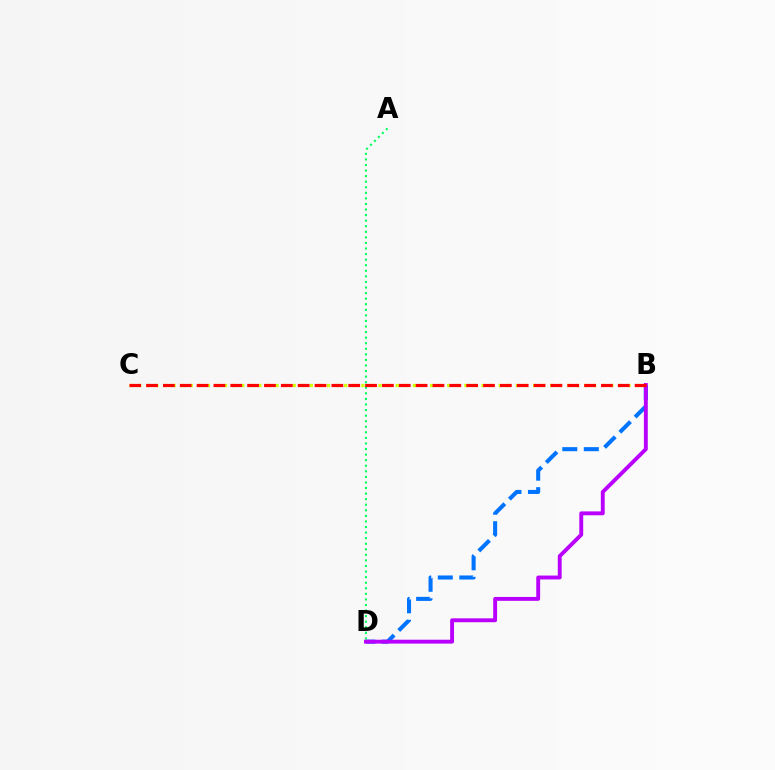{('A', 'D'): [{'color': '#00ff5c', 'line_style': 'dotted', 'thickness': 1.51}], ('B', 'C'): [{'color': '#d1ff00', 'line_style': 'dotted', 'thickness': 2.33}, {'color': '#ff0000', 'line_style': 'dashed', 'thickness': 2.29}], ('B', 'D'): [{'color': '#0074ff', 'line_style': 'dashed', 'thickness': 2.92}, {'color': '#b900ff', 'line_style': 'solid', 'thickness': 2.8}]}